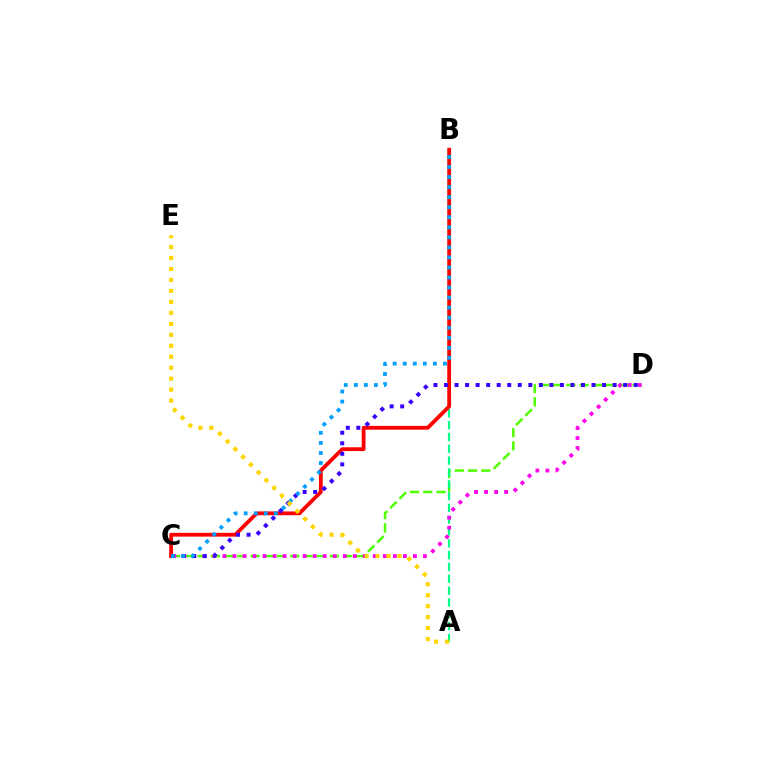{('C', 'D'): [{'color': '#4fff00', 'line_style': 'dashed', 'thickness': 1.8}, {'color': '#ff00ed', 'line_style': 'dotted', 'thickness': 2.72}, {'color': '#3700ff', 'line_style': 'dotted', 'thickness': 2.86}], ('A', 'B'): [{'color': '#00ff86', 'line_style': 'dashed', 'thickness': 1.61}], ('B', 'C'): [{'color': '#ff0000', 'line_style': 'solid', 'thickness': 2.73}, {'color': '#009eff', 'line_style': 'dotted', 'thickness': 2.73}], ('A', 'E'): [{'color': '#ffd500', 'line_style': 'dotted', 'thickness': 2.98}]}